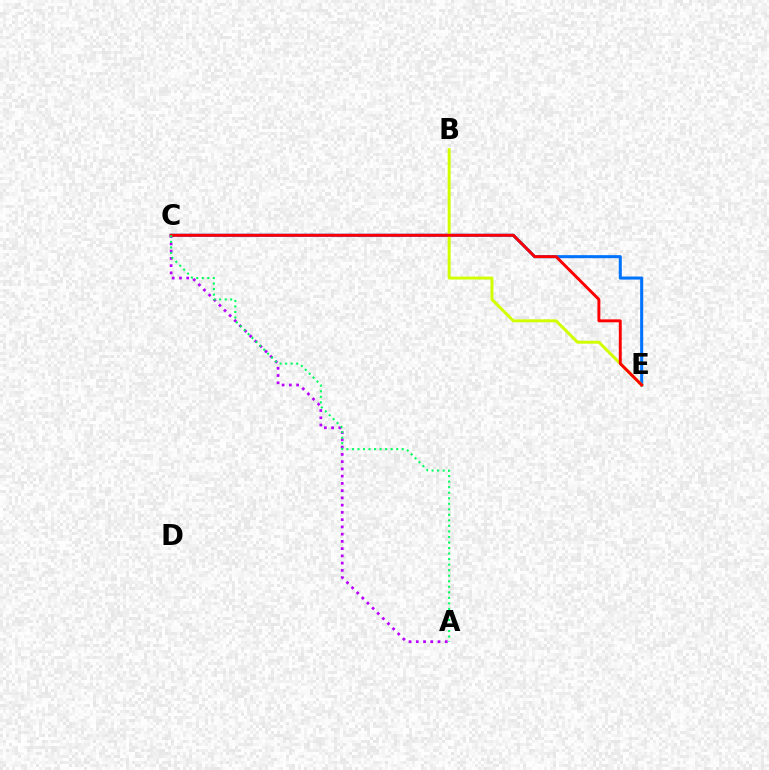{('A', 'C'): [{'color': '#b900ff', 'line_style': 'dotted', 'thickness': 1.97}, {'color': '#00ff5c', 'line_style': 'dotted', 'thickness': 1.5}], ('C', 'E'): [{'color': '#0074ff', 'line_style': 'solid', 'thickness': 2.2}, {'color': '#ff0000', 'line_style': 'solid', 'thickness': 2.1}], ('B', 'E'): [{'color': '#d1ff00', 'line_style': 'solid', 'thickness': 2.13}]}